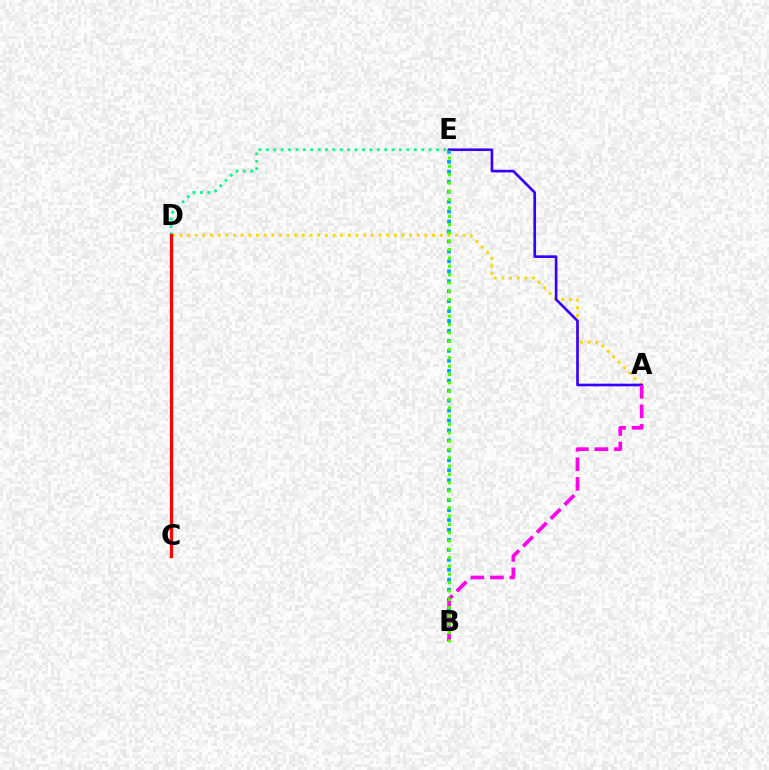{('D', 'E'): [{'color': '#00ff86', 'line_style': 'dotted', 'thickness': 2.01}], ('A', 'D'): [{'color': '#ffd500', 'line_style': 'dotted', 'thickness': 2.08}], ('B', 'E'): [{'color': '#009eff', 'line_style': 'dotted', 'thickness': 2.7}, {'color': '#4fff00', 'line_style': 'dotted', 'thickness': 2.26}], ('C', 'D'): [{'color': '#ff0000', 'line_style': 'solid', 'thickness': 2.36}], ('A', 'E'): [{'color': '#3700ff', 'line_style': 'solid', 'thickness': 1.91}], ('A', 'B'): [{'color': '#ff00ed', 'line_style': 'dashed', 'thickness': 2.65}]}